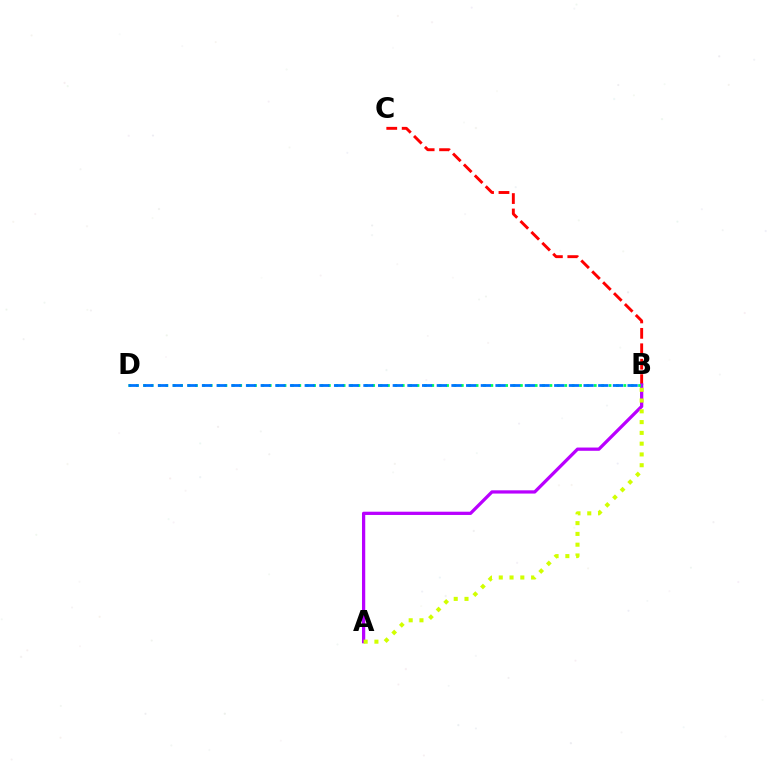{('B', 'C'): [{'color': '#ff0000', 'line_style': 'dashed', 'thickness': 2.1}], ('A', 'B'): [{'color': '#b900ff', 'line_style': 'solid', 'thickness': 2.34}, {'color': '#d1ff00', 'line_style': 'dotted', 'thickness': 2.93}], ('B', 'D'): [{'color': '#00ff5c', 'line_style': 'dotted', 'thickness': 2.01}, {'color': '#0074ff', 'line_style': 'dashed', 'thickness': 1.99}]}